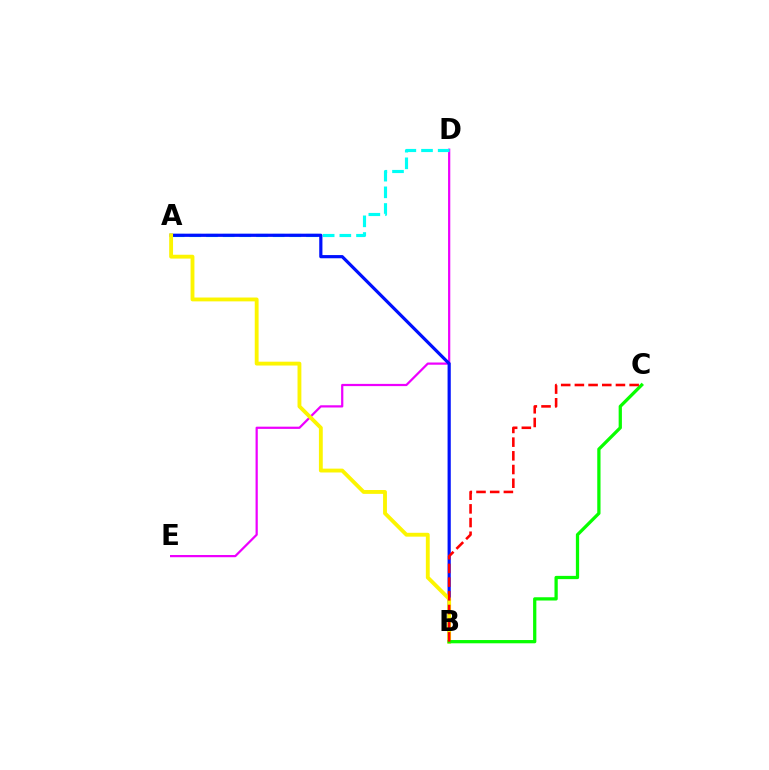{('D', 'E'): [{'color': '#ee00ff', 'line_style': 'solid', 'thickness': 1.6}], ('A', 'D'): [{'color': '#00fff6', 'line_style': 'dashed', 'thickness': 2.26}], ('A', 'B'): [{'color': '#0010ff', 'line_style': 'solid', 'thickness': 2.3}, {'color': '#fcf500', 'line_style': 'solid', 'thickness': 2.77}], ('B', 'C'): [{'color': '#08ff00', 'line_style': 'solid', 'thickness': 2.35}, {'color': '#ff0000', 'line_style': 'dashed', 'thickness': 1.86}]}